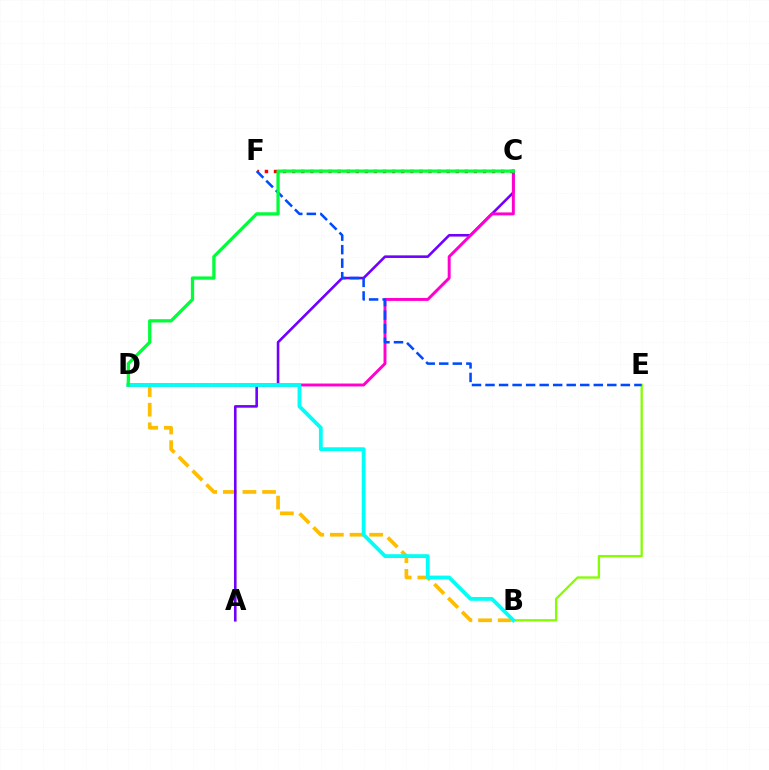{('B', 'D'): [{'color': '#ffbd00', 'line_style': 'dashed', 'thickness': 2.66}, {'color': '#00fff6', 'line_style': 'solid', 'thickness': 2.74}], ('A', 'C'): [{'color': '#7200ff', 'line_style': 'solid', 'thickness': 1.87}], ('B', 'E'): [{'color': '#84ff00', 'line_style': 'solid', 'thickness': 1.65}], ('C', 'F'): [{'color': '#ff0000', 'line_style': 'dotted', 'thickness': 2.47}], ('C', 'D'): [{'color': '#ff00cf', 'line_style': 'solid', 'thickness': 2.12}, {'color': '#00ff39', 'line_style': 'solid', 'thickness': 2.36}], ('E', 'F'): [{'color': '#004bff', 'line_style': 'dashed', 'thickness': 1.84}]}